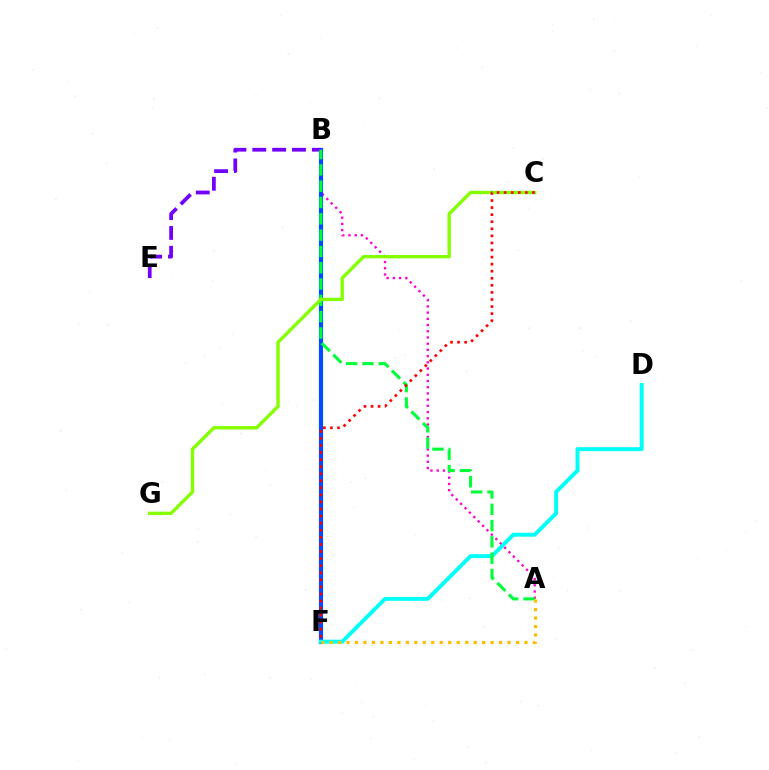{('A', 'B'): [{'color': '#ff00cf', 'line_style': 'dotted', 'thickness': 1.69}, {'color': '#00ff39', 'line_style': 'dashed', 'thickness': 2.22}], ('B', 'F'): [{'color': '#004bff', 'line_style': 'solid', 'thickness': 2.99}], ('B', 'E'): [{'color': '#7200ff', 'line_style': 'dashed', 'thickness': 2.7}], ('D', 'F'): [{'color': '#00fff6', 'line_style': 'solid', 'thickness': 2.82}], ('C', 'G'): [{'color': '#84ff00', 'line_style': 'solid', 'thickness': 2.42}], ('C', 'F'): [{'color': '#ff0000', 'line_style': 'dotted', 'thickness': 1.92}], ('A', 'F'): [{'color': '#ffbd00', 'line_style': 'dotted', 'thickness': 2.3}]}